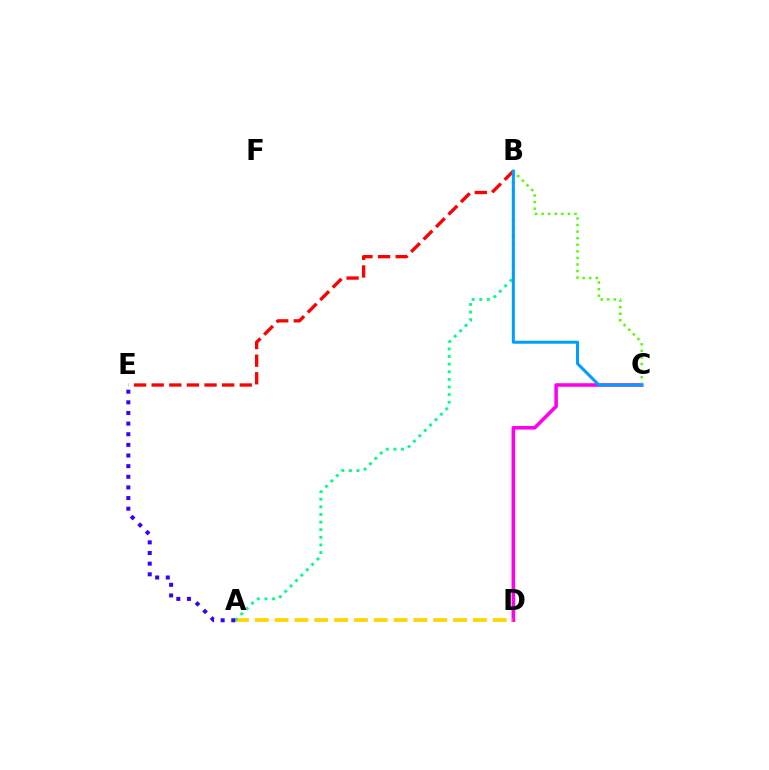{('C', 'D'): [{'color': '#ff00ed', 'line_style': 'solid', 'thickness': 2.56}], ('B', 'C'): [{'color': '#4fff00', 'line_style': 'dotted', 'thickness': 1.79}, {'color': '#009eff', 'line_style': 'solid', 'thickness': 2.18}], ('A', 'D'): [{'color': '#ffd500', 'line_style': 'dashed', 'thickness': 2.69}], ('B', 'E'): [{'color': '#ff0000', 'line_style': 'dashed', 'thickness': 2.39}], ('A', 'B'): [{'color': '#00ff86', 'line_style': 'dotted', 'thickness': 2.07}], ('A', 'E'): [{'color': '#3700ff', 'line_style': 'dotted', 'thickness': 2.89}]}